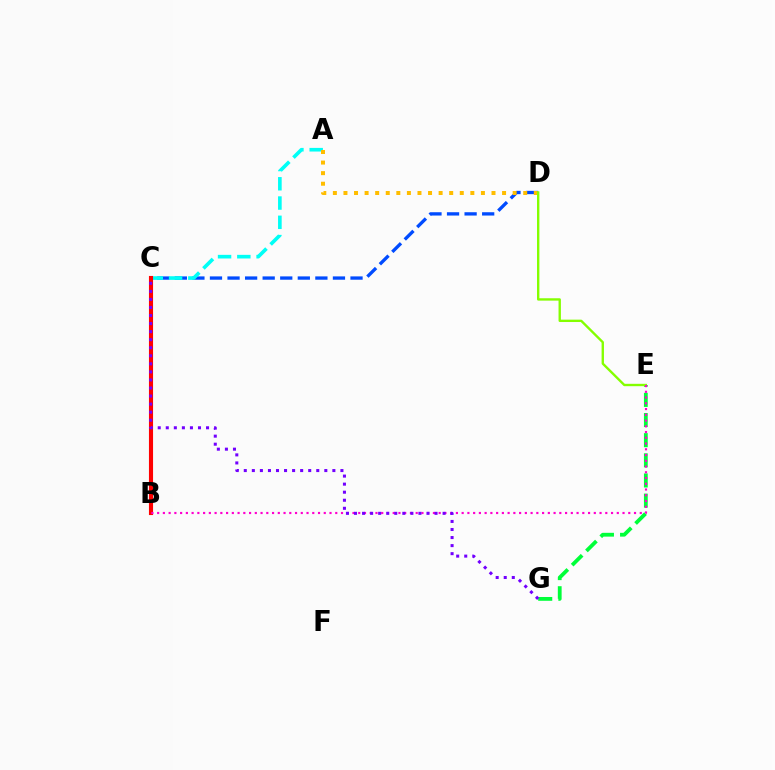{('C', 'D'): [{'color': '#004bff', 'line_style': 'dashed', 'thickness': 2.39}], ('A', 'C'): [{'color': '#00fff6', 'line_style': 'dashed', 'thickness': 2.62}], ('B', 'C'): [{'color': '#ff0000', 'line_style': 'solid', 'thickness': 2.96}], ('A', 'D'): [{'color': '#ffbd00', 'line_style': 'dotted', 'thickness': 2.87}], ('E', 'G'): [{'color': '#00ff39', 'line_style': 'dashed', 'thickness': 2.74}], ('D', 'E'): [{'color': '#84ff00', 'line_style': 'solid', 'thickness': 1.71}], ('B', 'E'): [{'color': '#ff00cf', 'line_style': 'dotted', 'thickness': 1.56}], ('C', 'G'): [{'color': '#7200ff', 'line_style': 'dotted', 'thickness': 2.19}]}